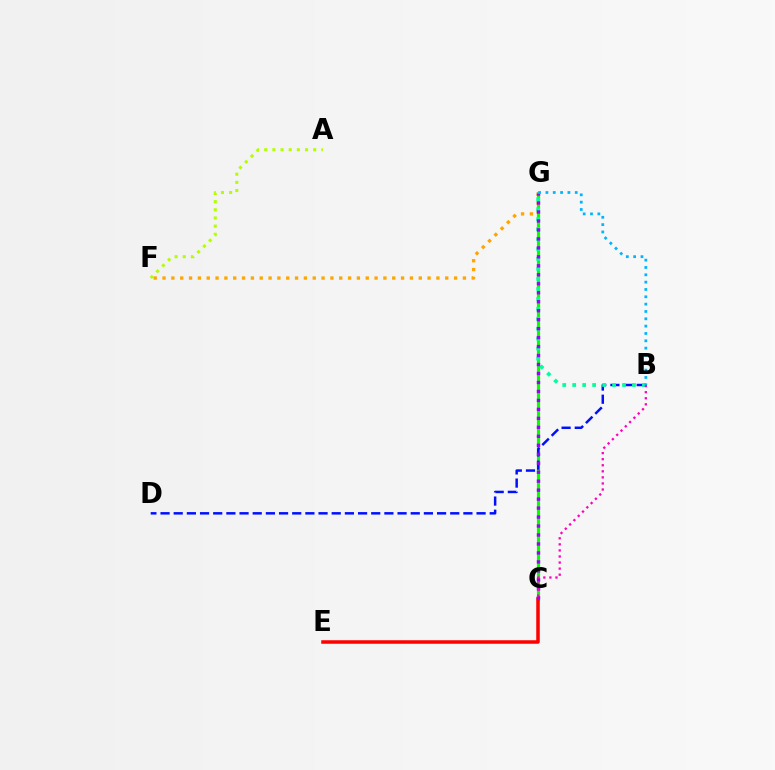{('C', 'G'): [{'color': '#08ff00', 'line_style': 'solid', 'thickness': 2.27}, {'color': '#9b00ff', 'line_style': 'dotted', 'thickness': 2.44}], ('A', 'F'): [{'color': '#b3ff00', 'line_style': 'dotted', 'thickness': 2.22}], ('B', 'D'): [{'color': '#0010ff', 'line_style': 'dashed', 'thickness': 1.79}], ('F', 'G'): [{'color': '#ffa500', 'line_style': 'dotted', 'thickness': 2.4}], ('C', 'E'): [{'color': '#ff0000', 'line_style': 'solid', 'thickness': 2.53}], ('B', 'G'): [{'color': '#00ff9d', 'line_style': 'dotted', 'thickness': 2.71}, {'color': '#00b5ff', 'line_style': 'dotted', 'thickness': 1.99}], ('B', 'C'): [{'color': '#ff00bd', 'line_style': 'dotted', 'thickness': 1.65}]}